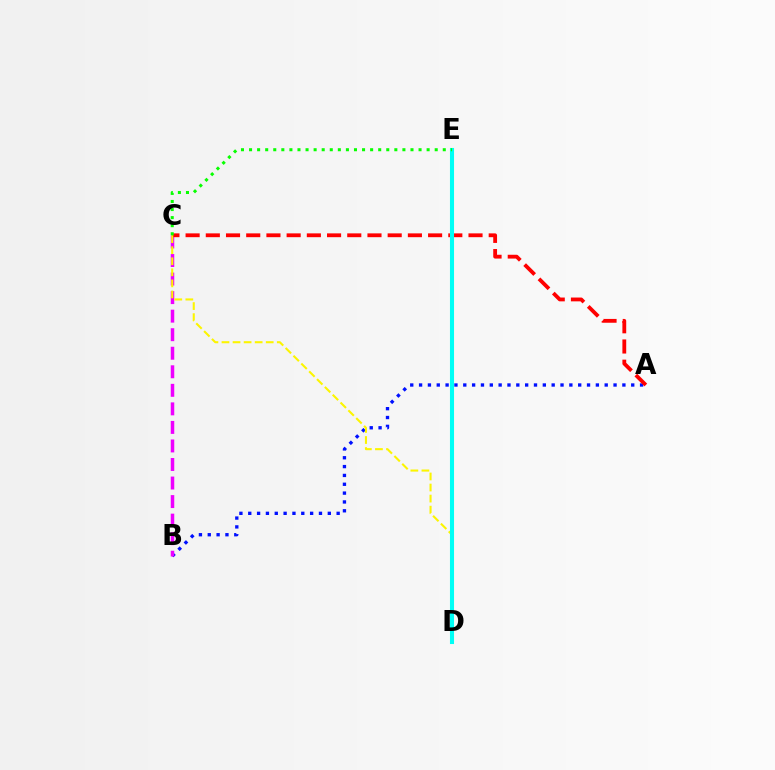{('A', 'B'): [{'color': '#0010ff', 'line_style': 'dotted', 'thickness': 2.4}], ('B', 'C'): [{'color': '#ee00ff', 'line_style': 'dashed', 'thickness': 2.52}], ('A', 'C'): [{'color': '#ff0000', 'line_style': 'dashed', 'thickness': 2.75}], ('C', 'D'): [{'color': '#fcf500', 'line_style': 'dashed', 'thickness': 1.5}], ('D', 'E'): [{'color': '#00fff6', 'line_style': 'solid', 'thickness': 2.93}], ('C', 'E'): [{'color': '#08ff00', 'line_style': 'dotted', 'thickness': 2.19}]}